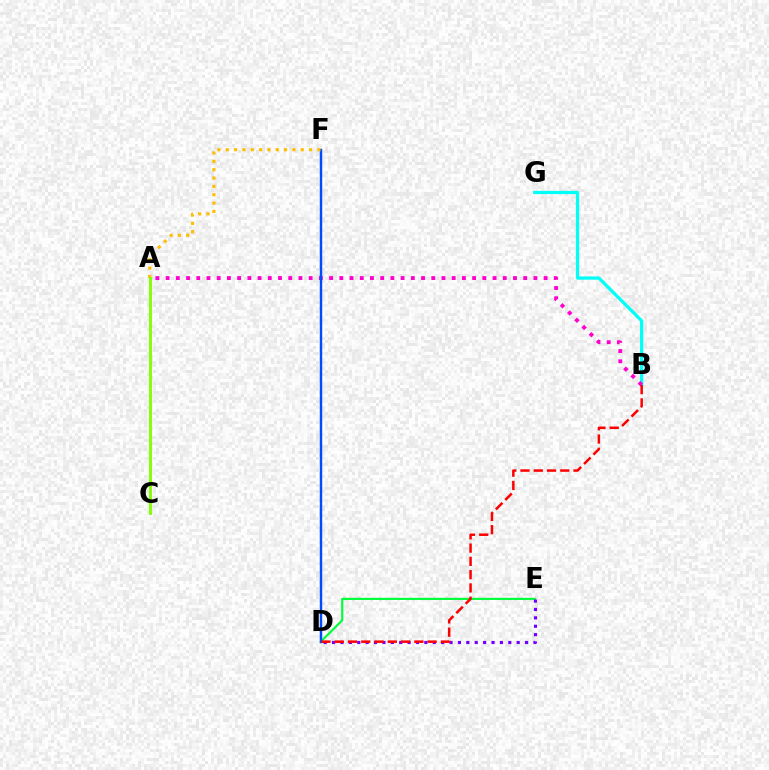{('D', 'E'): [{'color': '#00ff39', 'line_style': 'solid', 'thickness': 1.55}, {'color': '#7200ff', 'line_style': 'dotted', 'thickness': 2.28}], ('B', 'G'): [{'color': '#00fff6', 'line_style': 'solid', 'thickness': 2.33}], ('A', 'B'): [{'color': '#ff00cf', 'line_style': 'dotted', 'thickness': 2.78}], ('D', 'F'): [{'color': '#004bff', 'line_style': 'solid', 'thickness': 1.75}], ('A', 'F'): [{'color': '#ffbd00', 'line_style': 'dotted', 'thickness': 2.27}], ('B', 'D'): [{'color': '#ff0000', 'line_style': 'dashed', 'thickness': 1.8}], ('A', 'C'): [{'color': '#84ff00', 'line_style': 'solid', 'thickness': 2.1}]}